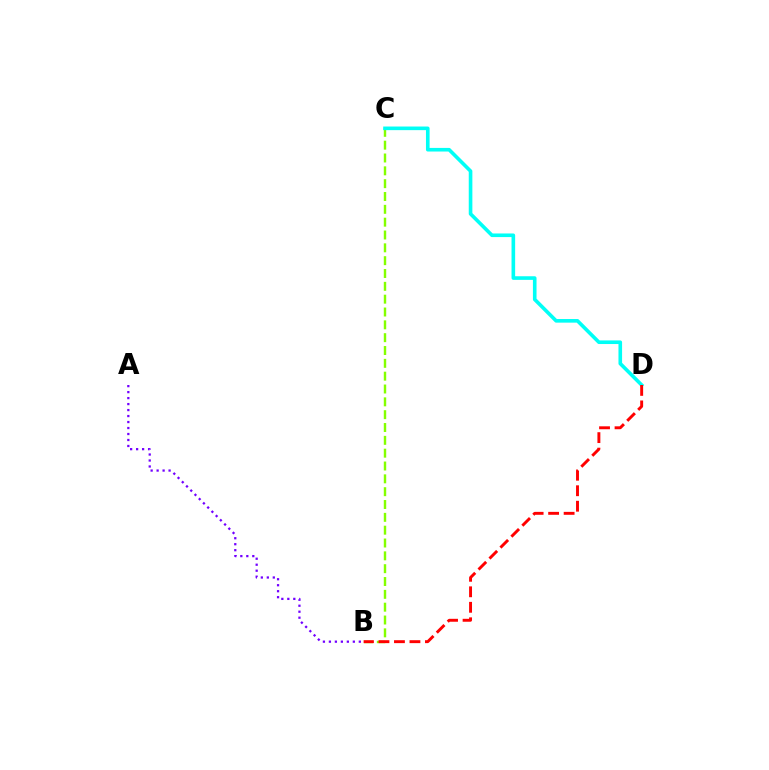{('B', 'C'): [{'color': '#84ff00', 'line_style': 'dashed', 'thickness': 1.74}], ('C', 'D'): [{'color': '#00fff6', 'line_style': 'solid', 'thickness': 2.61}], ('A', 'B'): [{'color': '#7200ff', 'line_style': 'dotted', 'thickness': 1.63}], ('B', 'D'): [{'color': '#ff0000', 'line_style': 'dashed', 'thickness': 2.1}]}